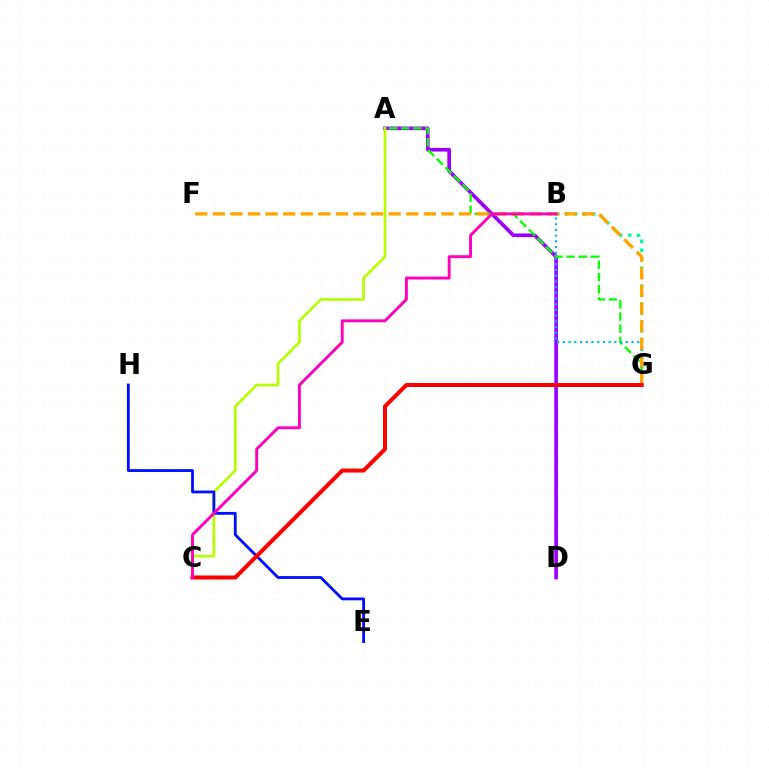{('A', 'D'): [{'color': '#9b00ff', 'line_style': 'solid', 'thickness': 2.65}], ('B', 'G'): [{'color': '#00ff9d', 'line_style': 'dotted', 'thickness': 2.44}, {'color': '#00b5ff', 'line_style': 'dotted', 'thickness': 1.55}], ('A', 'G'): [{'color': '#08ff00', 'line_style': 'dashed', 'thickness': 1.65}], ('A', 'C'): [{'color': '#b3ff00', 'line_style': 'solid', 'thickness': 1.91}], ('E', 'H'): [{'color': '#0010ff', 'line_style': 'solid', 'thickness': 2.02}], ('F', 'G'): [{'color': '#ffa500', 'line_style': 'dashed', 'thickness': 2.39}], ('C', 'G'): [{'color': '#ff0000', 'line_style': 'solid', 'thickness': 2.89}], ('B', 'C'): [{'color': '#ff00bd', 'line_style': 'solid', 'thickness': 2.09}]}